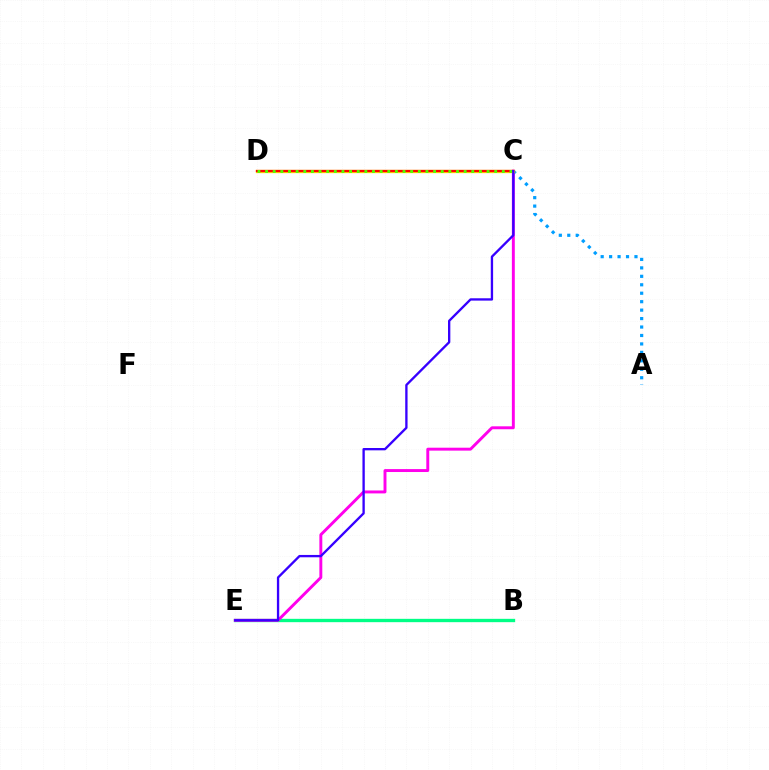{('A', 'C'): [{'color': '#009eff', 'line_style': 'dotted', 'thickness': 2.3}], ('B', 'E'): [{'color': '#00ff86', 'line_style': 'solid', 'thickness': 2.4}], ('C', 'E'): [{'color': '#ff00ed', 'line_style': 'solid', 'thickness': 2.11}, {'color': '#3700ff', 'line_style': 'solid', 'thickness': 1.68}], ('C', 'D'): [{'color': '#ffd500', 'line_style': 'solid', 'thickness': 2.37}, {'color': '#ff0000', 'line_style': 'solid', 'thickness': 1.61}, {'color': '#4fff00', 'line_style': 'dotted', 'thickness': 2.07}]}